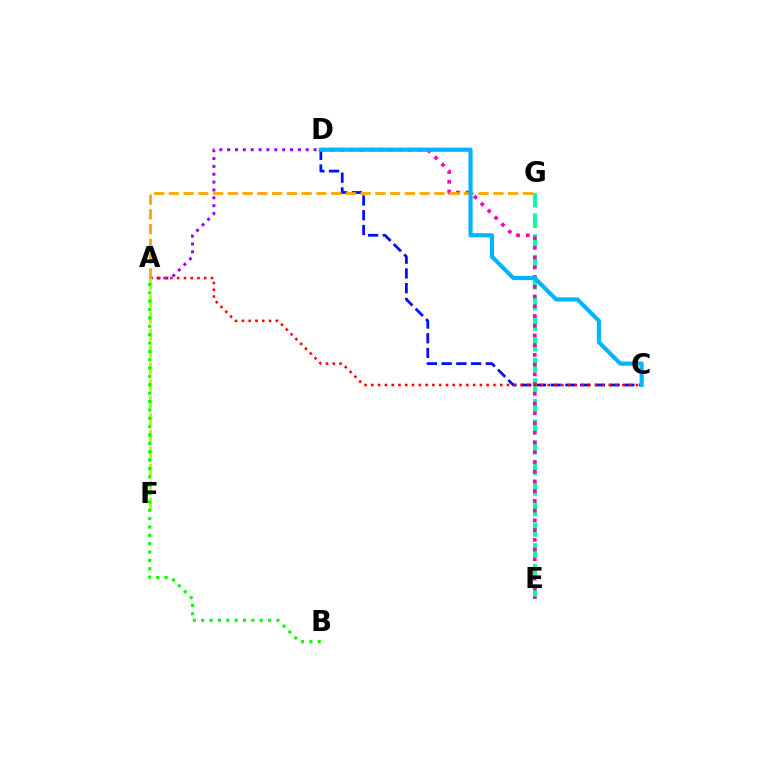{('A', 'D'): [{'color': '#9b00ff', 'line_style': 'dotted', 'thickness': 2.13}], ('C', 'D'): [{'color': '#0010ff', 'line_style': 'dashed', 'thickness': 2.0}, {'color': '#00b5ff', 'line_style': 'solid', 'thickness': 2.99}], ('E', 'G'): [{'color': '#00ff9d', 'line_style': 'dashed', 'thickness': 2.8}], ('D', 'E'): [{'color': '#ff00bd', 'line_style': 'dotted', 'thickness': 2.64}], ('A', 'C'): [{'color': '#ff0000', 'line_style': 'dotted', 'thickness': 1.84}], ('A', 'G'): [{'color': '#ffa500', 'line_style': 'dashed', 'thickness': 2.0}], ('A', 'F'): [{'color': '#b3ff00', 'line_style': 'dashed', 'thickness': 2.29}], ('A', 'B'): [{'color': '#08ff00', 'line_style': 'dotted', 'thickness': 2.27}]}